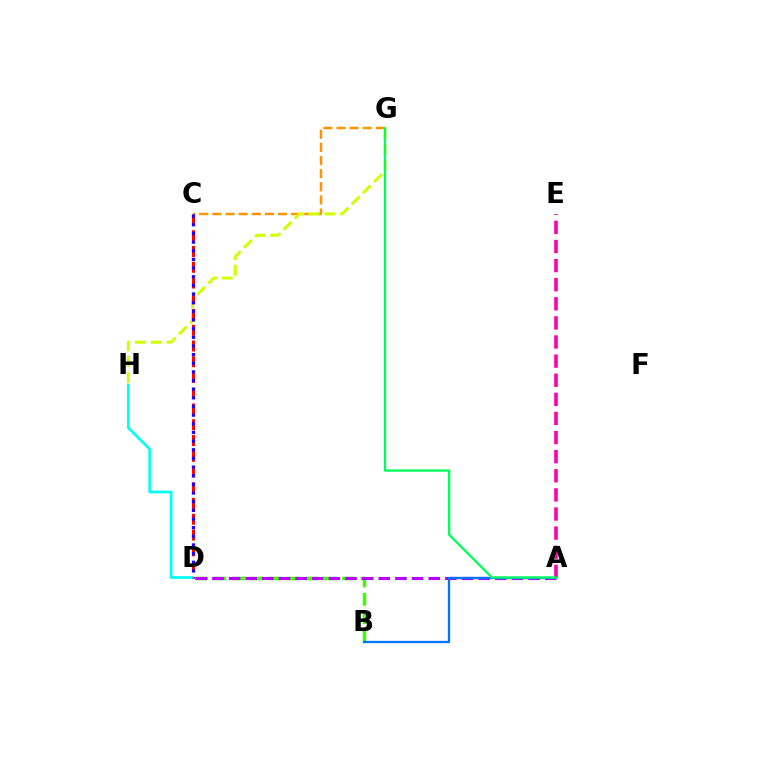{('B', 'D'): [{'color': '#3dff00', 'line_style': 'dashed', 'thickness': 2.5}], ('C', 'G'): [{'color': '#ff9400', 'line_style': 'dashed', 'thickness': 1.78}], ('A', 'D'): [{'color': '#b900ff', 'line_style': 'dashed', 'thickness': 2.26}], ('A', 'B'): [{'color': '#0074ff', 'line_style': 'solid', 'thickness': 1.66}], ('G', 'H'): [{'color': '#d1ff00', 'line_style': 'dashed', 'thickness': 2.14}], ('A', 'E'): [{'color': '#ff00ac', 'line_style': 'dashed', 'thickness': 2.6}], ('A', 'G'): [{'color': '#00ff5c', 'line_style': 'solid', 'thickness': 1.65}], ('C', 'D'): [{'color': '#ff0000', 'line_style': 'dashed', 'thickness': 2.14}, {'color': '#2500ff', 'line_style': 'dotted', 'thickness': 2.35}], ('D', 'H'): [{'color': '#00fff6', 'line_style': 'solid', 'thickness': 1.98}]}